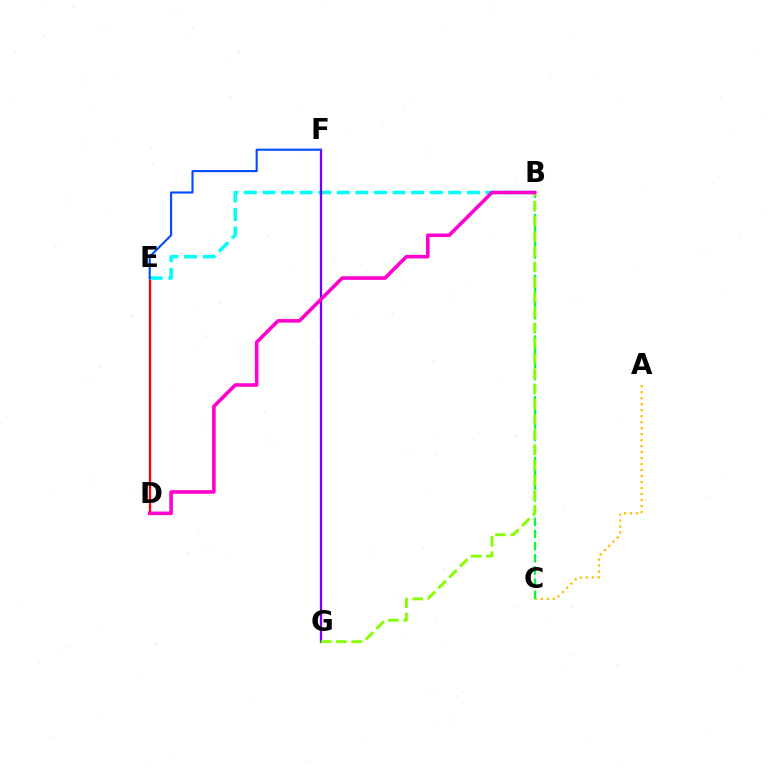{('D', 'E'): [{'color': '#ff0000', 'line_style': 'solid', 'thickness': 1.62}], ('A', 'C'): [{'color': '#ffbd00', 'line_style': 'dotted', 'thickness': 1.63}], ('B', 'E'): [{'color': '#00fff6', 'line_style': 'dashed', 'thickness': 2.52}], ('F', 'G'): [{'color': '#7200ff', 'line_style': 'solid', 'thickness': 1.64}], ('E', 'F'): [{'color': '#004bff', 'line_style': 'solid', 'thickness': 1.52}], ('B', 'C'): [{'color': '#00ff39', 'line_style': 'dashed', 'thickness': 1.65}], ('B', 'G'): [{'color': '#84ff00', 'line_style': 'dashed', 'thickness': 2.07}], ('B', 'D'): [{'color': '#ff00cf', 'line_style': 'solid', 'thickness': 2.57}]}